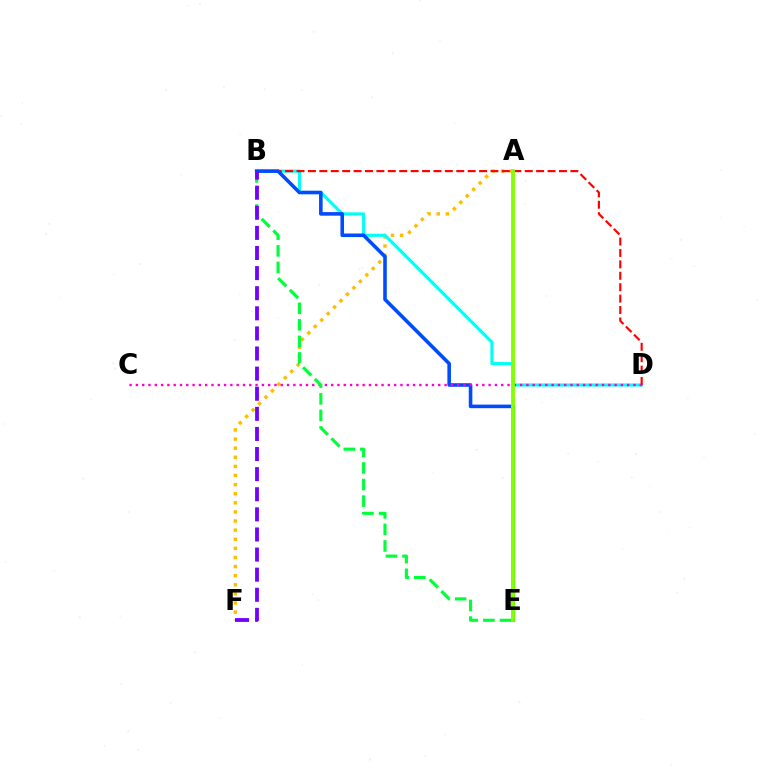{('A', 'F'): [{'color': '#ffbd00', 'line_style': 'dotted', 'thickness': 2.47}], ('B', 'D'): [{'color': '#00fff6', 'line_style': 'solid', 'thickness': 2.24}, {'color': '#ff0000', 'line_style': 'dashed', 'thickness': 1.55}], ('B', 'E'): [{'color': '#004bff', 'line_style': 'solid', 'thickness': 2.58}, {'color': '#00ff39', 'line_style': 'dashed', 'thickness': 2.25}], ('C', 'D'): [{'color': '#ff00cf', 'line_style': 'dotted', 'thickness': 1.71}], ('A', 'E'): [{'color': '#84ff00', 'line_style': 'solid', 'thickness': 2.75}], ('B', 'F'): [{'color': '#7200ff', 'line_style': 'dashed', 'thickness': 2.73}]}